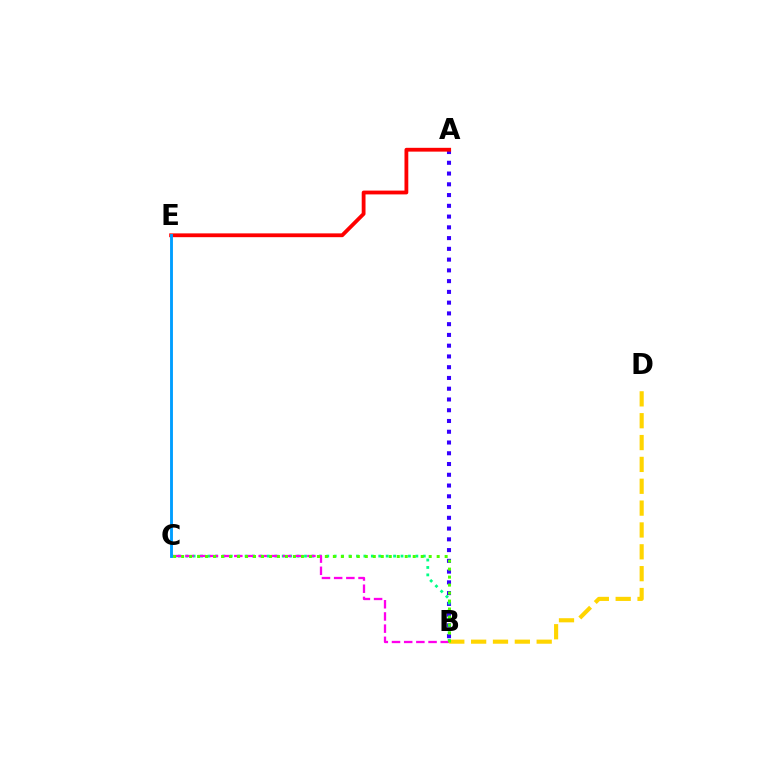{('A', 'B'): [{'color': '#3700ff', 'line_style': 'dotted', 'thickness': 2.92}], ('B', 'D'): [{'color': '#ffd500', 'line_style': 'dashed', 'thickness': 2.97}], ('B', 'C'): [{'color': '#00ff86', 'line_style': 'dotted', 'thickness': 2.02}, {'color': '#ff00ed', 'line_style': 'dashed', 'thickness': 1.66}, {'color': '#4fff00', 'line_style': 'dotted', 'thickness': 2.17}], ('A', 'E'): [{'color': '#ff0000', 'line_style': 'solid', 'thickness': 2.74}], ('C', 'E'): [{'color': '#009eff', 'line_style': 'solid', 'thickness': 2.07}]}